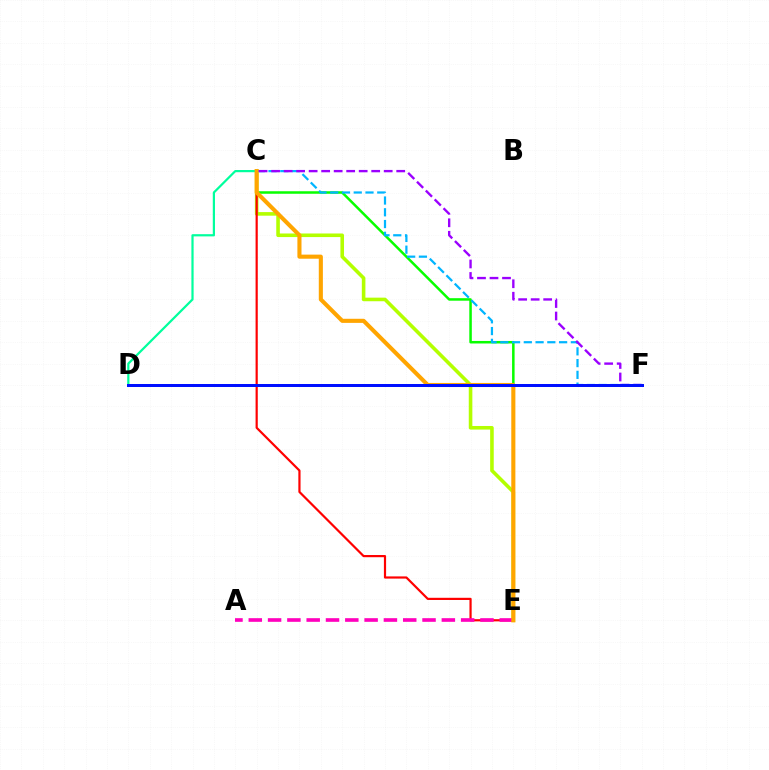{('C', 'E'): [{'color': '#08ff00', 'line_style': 'solid', 'thickness': 1.81}, {'color': '#b3ff00', 'line_style': 'solid', 'thickness': 2.58}, {'color': '#ff0000', 'line_style': 'solid', 'thickness': 1.58}, {'color': '#ffa500', 'line_style': 'solid', 'thickness': 2.95}], ('A', 'E'): [{'color': '#ff00bd', 'line_style': 'dashed', 'thickness': 2.62}], ('C', 'D'): [{'color': '#00ff9d', 'line_style': 'solid', 'thickness': 1.59}], ('C', 'F'): [{'color': '#00b5ff', 'line_style': 'dashed', 'thickness': 1.6}, {'color': '#9b00ff', 'line_style': 'dashed', 'thickness': 1.7}], ('D', 'F'): [{'color': '#0010ff', 'line_style': 'solid', 'thickness': 2.15}]}